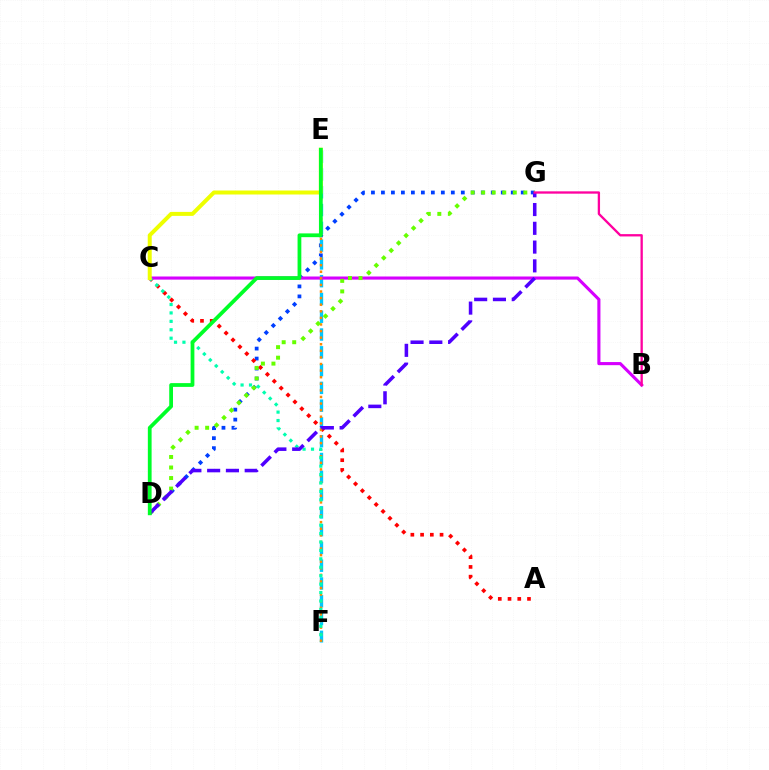{('D', 'G'): [{'color': '#003fff', 'line_style': 'dotted', 'thickness': 2.71}, {'color': '#66ff00', 'line_style': 'dotted', 'thickness': 2.86}, {'color': '#4f00ff', 'line_style': 'dashed', 'thickness': 2.55}], ('E', 'F'): [{'color': '#00c7ff', 'line_style': 'dashed', 'thickness': 2.42}, {'color': '#ff8800', 'line_style': 'dotted', 'thickness': 1.79}], ('A', 'C'): [{'color': '#ff0000', 'line_style': 'dotted', 'thickness': 2.64}], ('B', 'C'): [{'color': '#d600ff', 'line_style': 'solid', 'thickness': 2.24}], ('C', 'F'): [{'color': '#00ffaf', 'line_style': 'dotted', 'thickness': 2.29}], ('C', 'E'): [{'color': '#eeff00', 'line_style': 'solid', 'thickness': 2.87}], ('D', 'E'): [{'color': '#00ff27', 'line_style': 'solid', 'thickness': 2.71}], ('B', 'G'): [{'color': '#ff00a0', 'line_style': 'solid', 'thickness': 1.67}]}